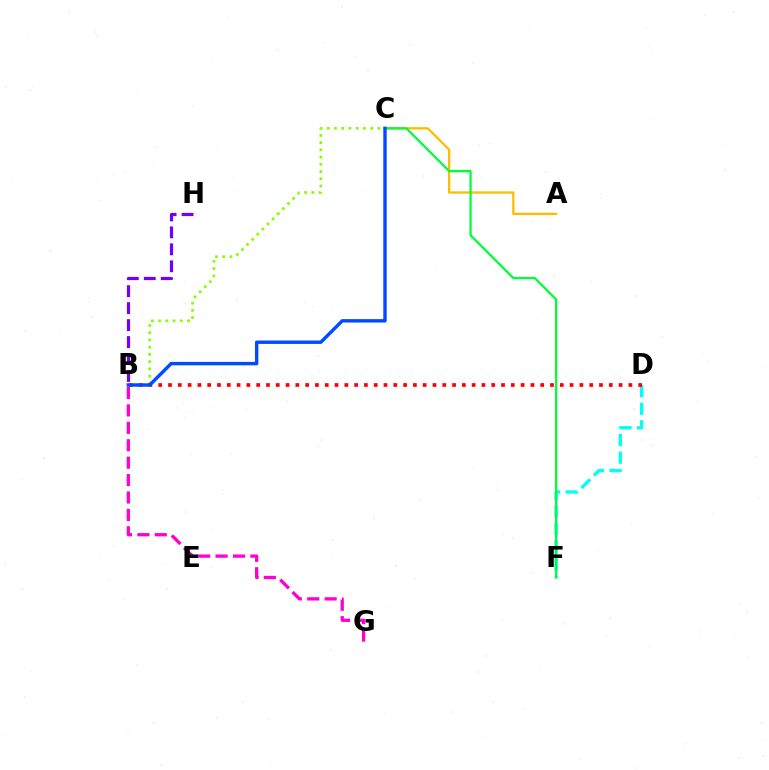{('B', 'C'): [{'color': '#84ff00', 'line_style': 'dotted', 'thickness': 1.97}, {'color': '#004bff', 'line_style': 'solid', 'thickness': 2.46}], ('D', 'F'): [{'color': '#00fff6', 'line_style': 'dashed', 'thickness': 2.39}], ('B', 'H'): [{'color': '#7200ff', 'line_style': 'dashed', 'thickness': 2.3}], ('A', 'C'): [{'color': '#ffbd00', 'line_style': 'solid', 'thickness': 1.66}], ('C', 'F'): [{'color': '#00ff39', 'line_style': 'solid', 'thickness': 1.65}], ('B', 'D'): [{'color': '#ff0000', 'line_style': 'dotted', 'thickness': 2.66}], ('B', 'G'): [{'color': '#ff00cf', 'line_style': 'dashed', 'thickness': 2.37}]}